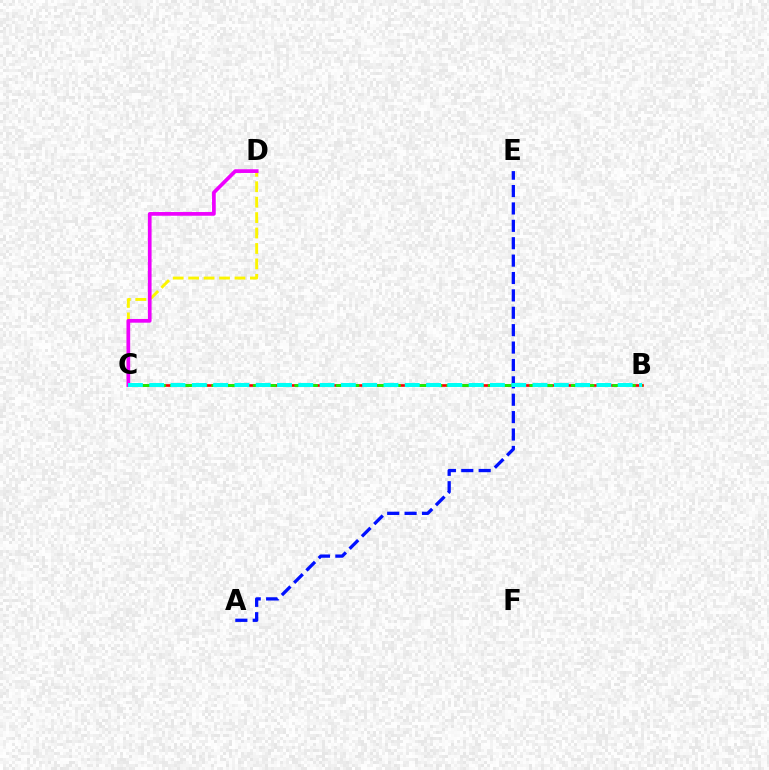{('A', 'E'): [{'color': '#0010ff', 'line_style': 'dashed', 'thickness': 2.36}], ('C', 'D'): [{'color': '#fcf500', 'line_style': 'dashed', 'thickness': 2.1}, {'color': '#ee00ff', 'line_style': 'solid', 'thickness': 2.67}], ('B', 'C'): [{'color': '#ff0000', 'line_style': 'solid', 'thickness': 1.91}, {'color': '#08ff00', 'line_style': 'dashed', 'thickness': 1.88}, {'color': '#00fff6', 'line_style': 'dashed', 'thickness': 2.89}]}